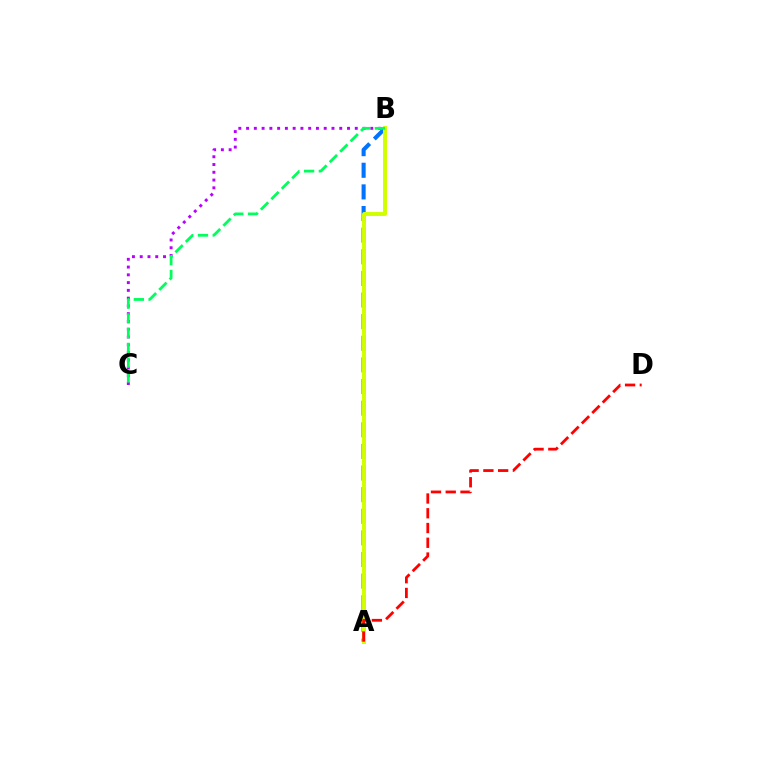{('B', 'C'): [{'color': '#b900ff', 'line_style': 'dotted', 'thickness': 2.11}, {'color': '#00ff5c', 'line_style': 'dashed', 'thickness': 2.0}], ('A', 'B'): [{'color': '#0074ff', 'line_style': 'dashed', 'thickness': 2.94}, {'color': '#d1ff00', 'line_style': 'solid', 'thickness': 2.84}], ('A', 'D'): [{'color': '#ff0000', 'line_style': 'dashed', 'thickness': 2.01}]}